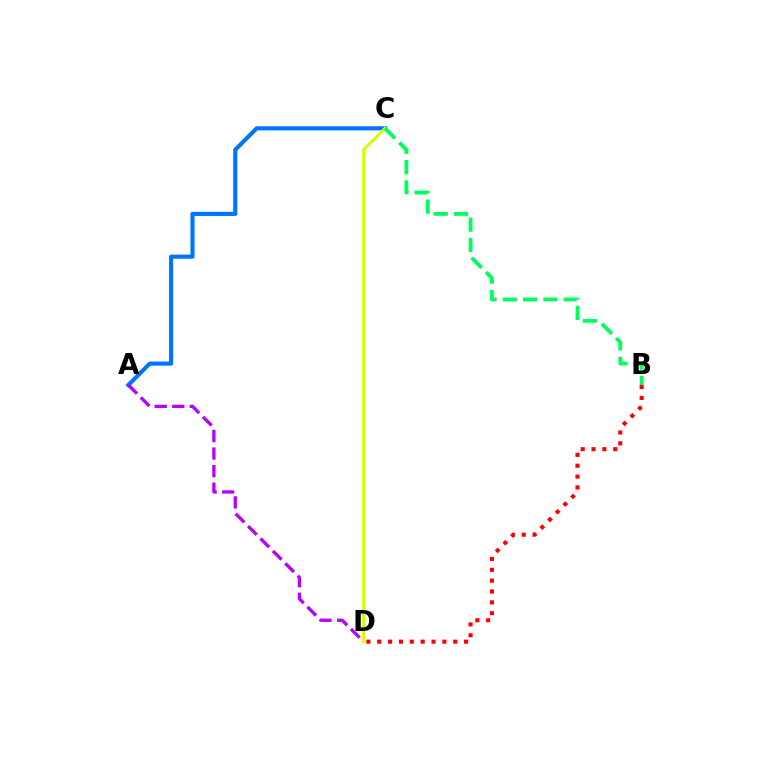{('A', 'C'): [{'color': '#0074ff', 'line_style': 'solid', 'thickness': 2.97}], ('A', 'D'): [{'color': '#b900ff', 'line_style': 'dashed', 'thickness': 2.39}], ('B', 'D'): [{'color': '#ff0000', 'line_style': 'dotted', 'thickness': 2.95}], ('C', 'D'): [{'color': '#d1ff00', 'line_style': 'solid', 'thickness': 2.12}], ('B', 'C'): [{'color': '#00ff5c', 'line_style': 'dashed', 'thickness': 2.76}]}